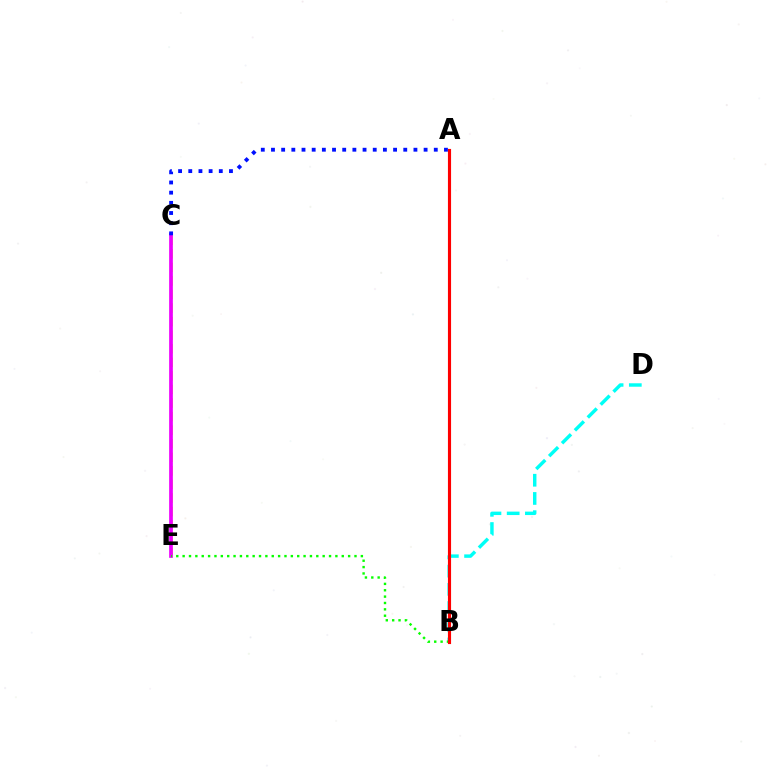{('C', 'E'): [{'color': '#fcf500', 'line_style': 'dashed', 'thickness': 1.84}, {'color': '#ee00ff', 'line_style': 'solid', 'thickness': 2.67}], ('B', 'D'): [{'color': '#00fff6', 'line_style': 'dashed', 'thickness': 2.47}], ('B', 'E'): [{'color': '#08ff00', 'line_style': 'dotted', 'thickness': 1.73}], ('A', 'C'): [{'color': '#0010ff', 'line_style': 'dotted', 'thickness': 2.76}], ('A', 'B'): [{'color': '#ff0000', 'line_style': 'solid', 'thickness': 2.26}]}